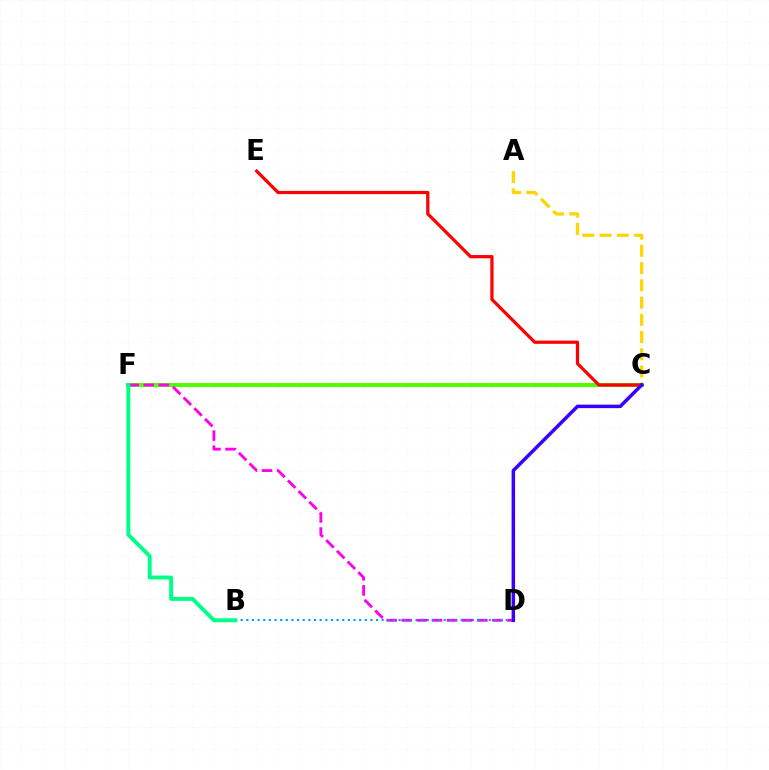{('A', 'C'): [{'color': '#ffd500', 'line_style': 'dashed', 'thickness': 2.34}], ('C', 'F'): [{'color': '#4fff00', 'line_style': 'solid', 'thickness': 2.87}], ('D', 'F'): [{'color': '#ff00ed', 'line_style': 'dashed', 'thickness': 2.05}], ('B', 'D'): [{'color': '#009eff', 'line_style': 'dotted', 'thickness': 1.53}], ('C', 'E'): [{'color': '#ff0000', 'line_style': 'solid', 'thickness': 2.32}], ('B', 'F'): [{'color': '#00ff86', 'line_style': 'solid', 'thickness': 2.83}], ('C', 'D'): [{'color': '#3700ff', 'line_style': 'solid', 'thickness': 2.51}]}